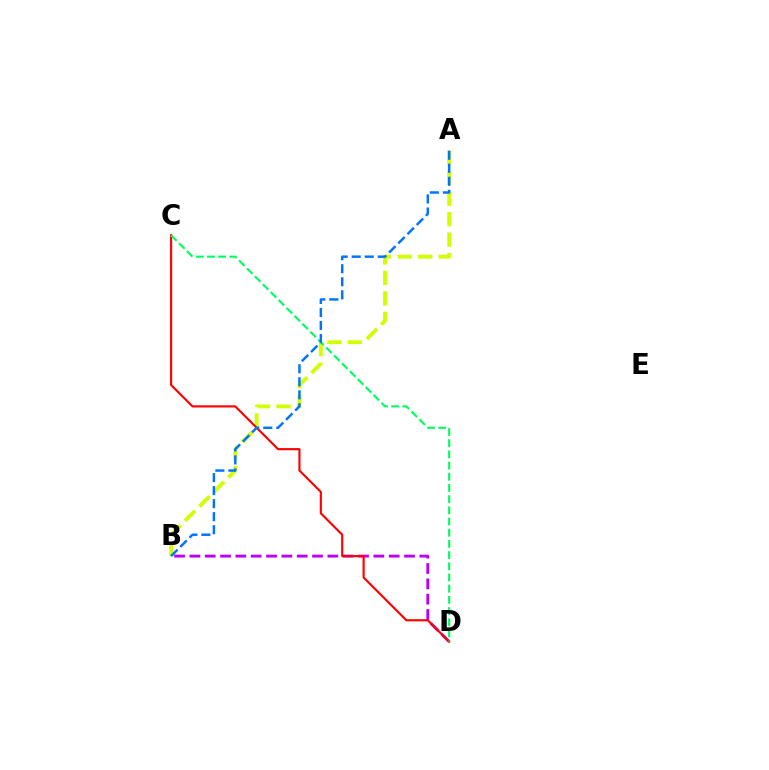{('A', 'B'): [{'color': '#d1ff00', 'line_style': 'dashed', 'thickness': 2.78}, {'color': '#0074ff', 'line_style': 'dashed', 'thickness': 1.77}], ('B', 'D'): [{'color': '#b900ff', 'line_style': 'dashed', 'thickness': 2.08}], ('C', 'D'): [{'color': '#ff0000', 'line_style': 'solid', 'thickness': 1.54}, {'color': '#00ff5c', 'line_style': 'dashed', 'thickness': 1.52}]}